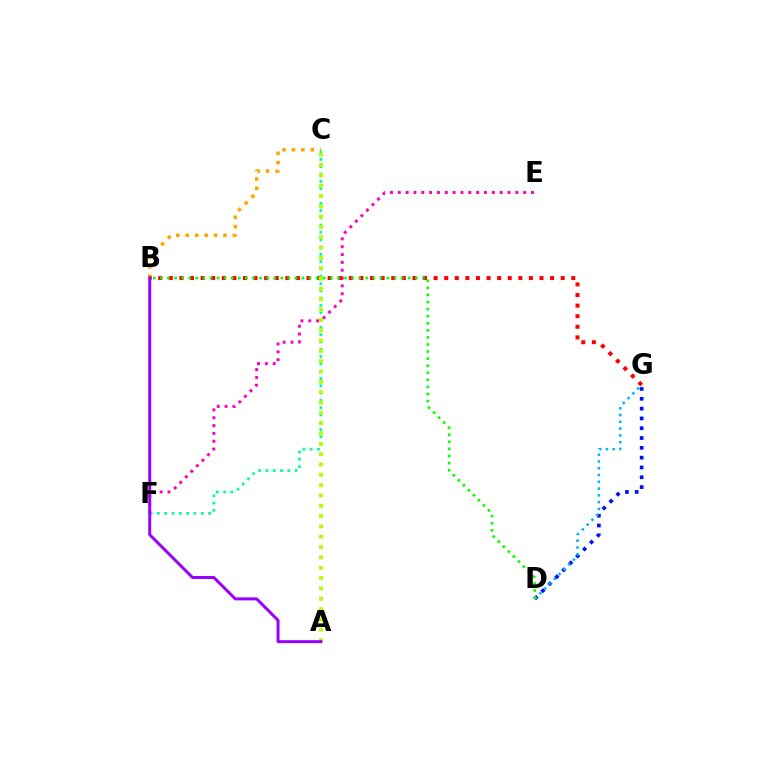{('E', 'F'): [{'color': '#ff00bd', 'line_style': 'dotted', 'thickness': 2.13}], ('D', 'G'): [{'color': '#0010ff', 'line_style': 'dotted', 'thickness': 2.67}, {'color': '#00b5ff', 'line_style': 'dotted', 'thickness': 1.84}], ('B', 'C'): [{'color': '#ffa500', 'line_style': 'dotted', 'thickness': 2.56}], ('B', 'G'): [{'color': '#ff0000', 'line_style': 'dotted', 'thickness': 2.88}], ('B', 'D'): [{'color': '#08ff00', 'line_style': 'dotted', 'thickness': 1.92}], ('C', 'F'): [{'color': '#00ff9d', 'line_style': 'dotted', 'thickness': 1.98}], ('A', 'C'): [{'color': '#b3ff00', 'line_style': 'dotted', 'thickness': 2.81}], ('A', 'B'): [{'color': '#9b00ff', 'line_style': 'solid', 'thickness': 2.15}]}